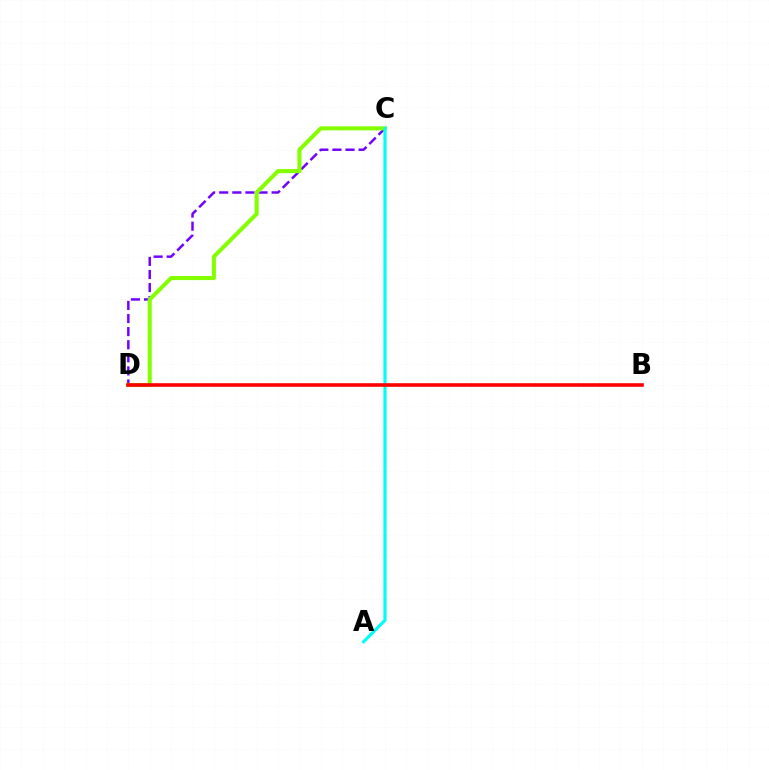{('C', 'D'): [{'color': '#7200ff', 'line_style': 'dashed', 'thickness': 1.78}, {'color': '#84ff00', 'line_style': 'solid', 'thickness': 2.93}], ('A', 'C'): [{'color': '#00fff6', 'line_style': 'solid', 'thickness': 2.28}], ('B', 'D'): [{'color': '#ff0000', 'line_style': 'solid', 'thickness': 2.59}]}